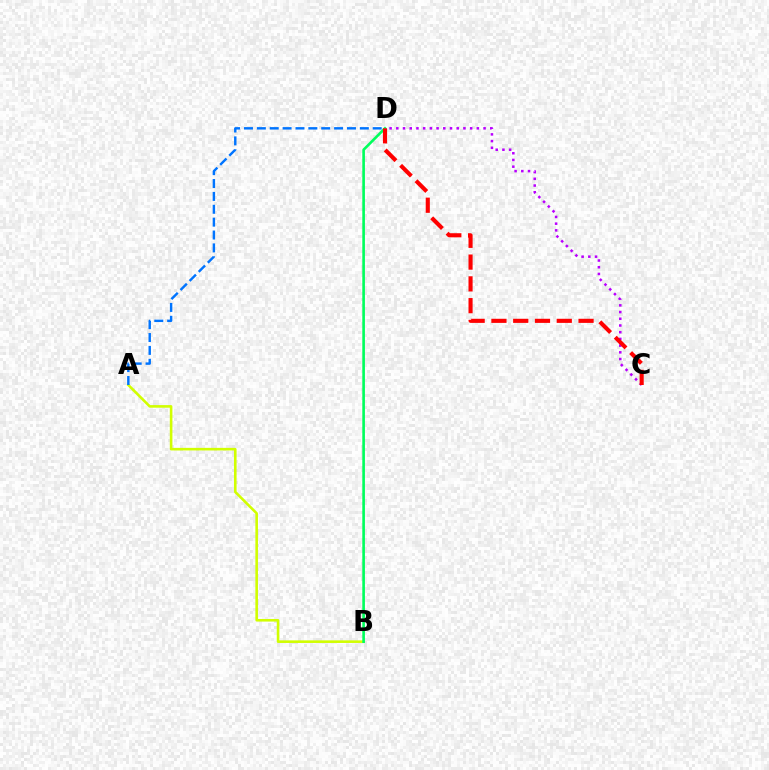{('C', 'D'): [{'color': '#b900ff', 'line_style': 'dotted', 'thickness': 1.82}, {'color': '#ff0000', 'line_style': 'dashed', 'thickness': 2.96}], ('A', 'B'): [{'color': '#d1ff00', 'line_style': 'solid', 'thickness': 1.87}], ('A', 'D'): [{'color': '#0074ff', 'line_style': 'dashed', 'thickness': 1.75}], ('B', 'D'): [{'color': '#00ff5c', 'line_style': 'solid', 'thickness': 1.89}]}